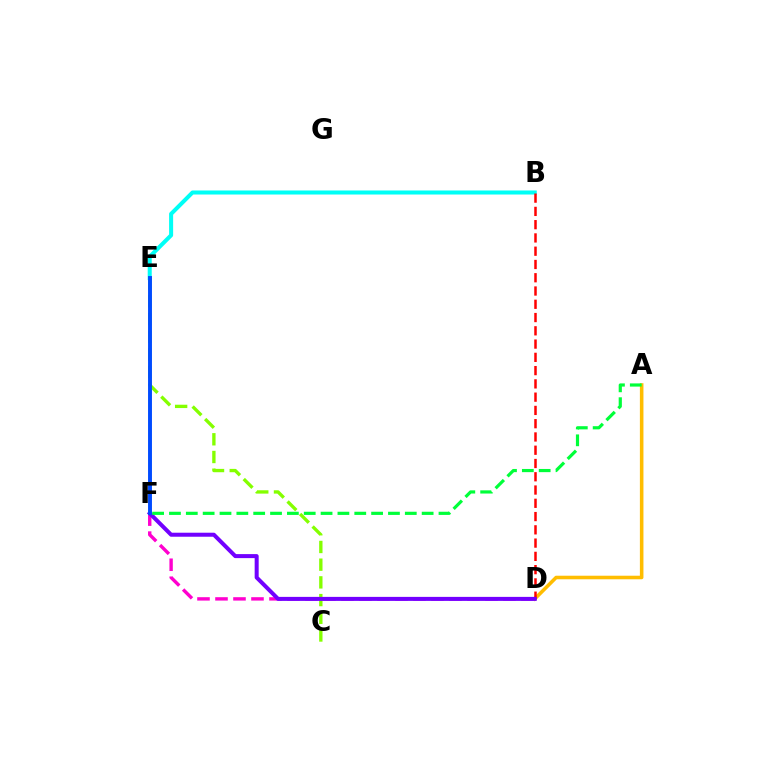{('B', 'E'): [{'color': '#00fff6', 'line_style': 'solid', 'thickness': 2.91}], ('A', 'D'): [{'color': '#ffbd00', 'line_style': 'solid', 'thickness': 2.56}], ('B', 'D'): [{'color': '#ff0000', 'line_style': 'dashed', 'thickness': 1.8}], ('C', 'E'): [{'color': '#84ff00', 'line_style': 'dashed', 'thickness': 2.41}], ('D', 'F'): [{'color': '#ff00cf', 'line_style': 'dashed', 'thickness': 2.44}, {'color': '#7200ff', 'line_style': 'solid', 'thickness': 2.89}], ('E', 'F'): [{'color': '#004bff', 'line_style': 'solid', 'thickness': 2.82}], ('A', 'F'): [{'color': '#00ff39', 'line_style': 'dashed', 'thickness': 2.29}]}